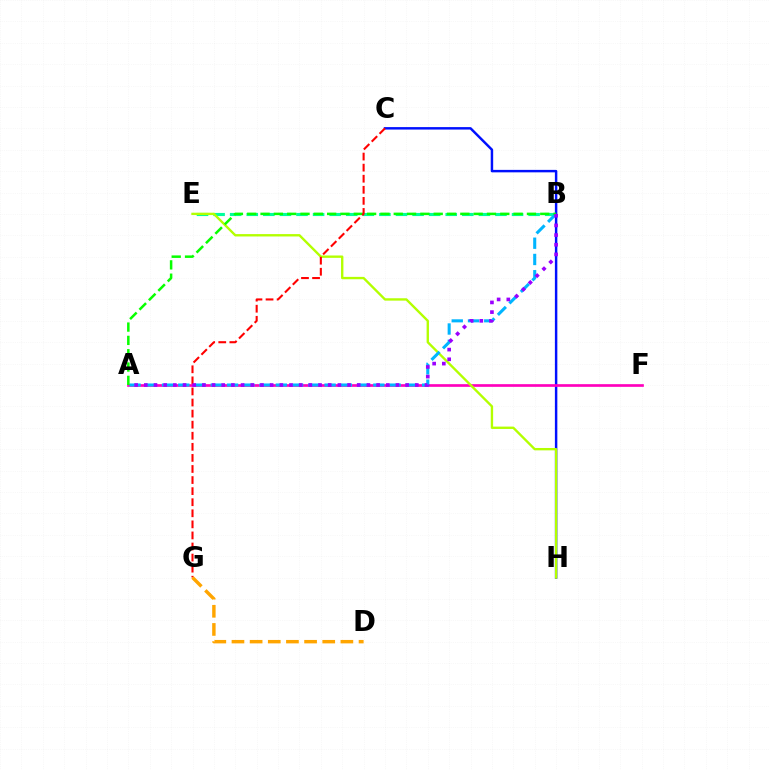{('B', 'E'): [{'color': '#00ff9d', 'line_style': 'dashed', 'thickness': 2.25}], ('C', 'H'): [{'color': '#0010ff', 'line_style': 'solid', 'thickness': 1.77}], ('A', 'F'): [{'color': '#ff00bd', 'line_style': 'solid', 'thickness': 1.93}], ('E', 'H'): [{'color': '#b3ff00', 'line_style': 'solid', 'thickness': 1.7}], ('A', 'B'): [{'color': '#00b5ff', 'line_style': 'dashed', 'thickness': 2.21}, {'color': '#08ff00', 'line_style': 'dashed', 'thickness': 1.81}, {'color': '#9b00ff', 'line_style': 'dotted', 'thickness': 2.63}], ('C', 'G'): [{'color': '#ff0000', 'line_style': 'dashed', 'thickness': 1.5}], ('D', 'G'): [{'color': '#ffa500', 'line_style': 'dashed', 'thickness': 2.47}]}